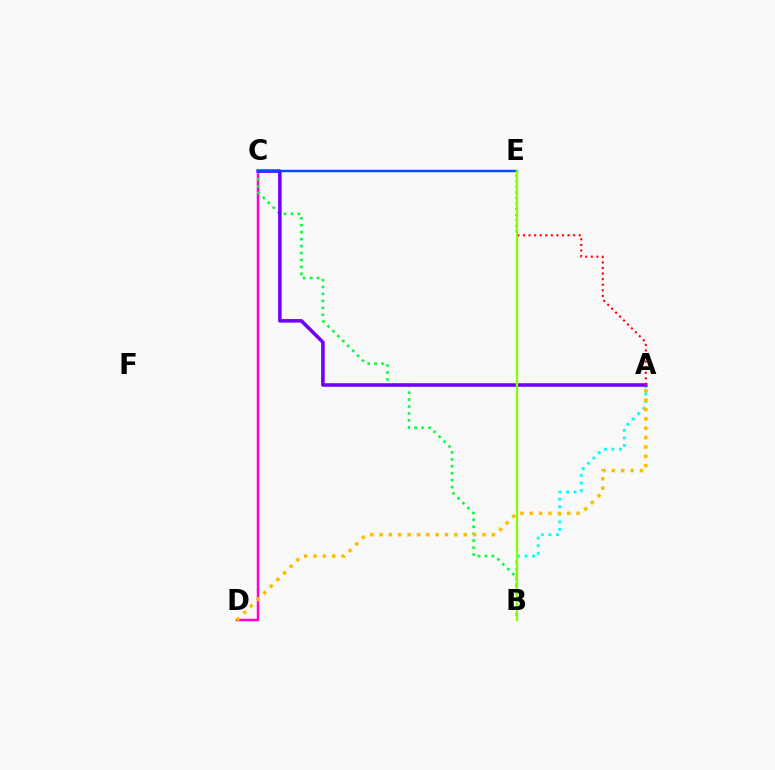{('C', 'D'): [{'color': '#ff00cf', 'line_style': 'solid', 'thickness': 1.79}], ('B', 'C'): [{'color': '#00ff39', 'line_style': 'dotted', 'thickness': 1.89}], ('A', 'B'): [{'color': '#00fff6', 'line_style': 'dotted', 'thickness': 2.05}], ('A', 'C'): [{'color': '#7200ff', 'line_style': 'solid', 'thickness': 2.56}], ('C', 'E'): [{'color': '#004bff', 'line_style': 'solid', 'thickness': 1.74}], ('A', 'E'): [{'color': '#ff0000', 'line_style': 'dotted', 'thickness': 1.52}], ('A', 'D'): [{'color': '#ffbd00', 'line_style': 'dotted', 'thickness': 2.54}], ('B', 'E'): [{'color': '#84ff00', 'line_style': 'solid', 'thickness': 1.6}]}